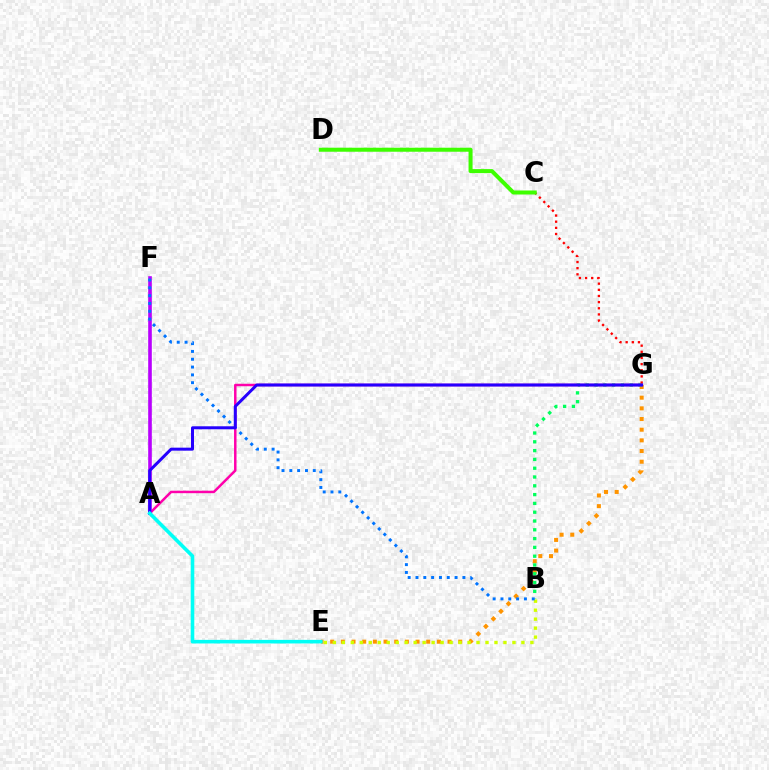{('E', 'G'): [{'color': '#ff9400', 'line_style': 'dotted', 'thickness': 2.9}], ('B', 'E'): [{'color': '#d1ff00', 'line_style': 'dotted', 'thickness': 2.44}], ('B', 'G'): [{'color': '#00ff5c', 'line_style': 'dotted', 'thickness': 2.39}], ('A', 'G'): [{'color': '#ff00ac', 'line_style': 'solid', 'thickness': 1.79}, {'color': '#2500ff', 'line_style': 'solid', 'thickness': 2.16}], ('A', 'F'): [{'color': '#b900ff', 'line_style': 'solid', 'thickness': 2.61}], ('C', 'G'): [{'color': '#ff0000', 'line_style': 'dotted', 'thickness': 1.67}], ('B', 'F'): [{'color': '#0074ff', 'line_style': 'dotted', 'thickness': 2.12}], ('C', 'D'): [{'color': '#3dff00', 'line_style': 'solid', 'thickness': 2.9}], ('A', 'E'): [{'color': '#00fff6', 'line_style': 'solid', 'thickness': 2.58}]}